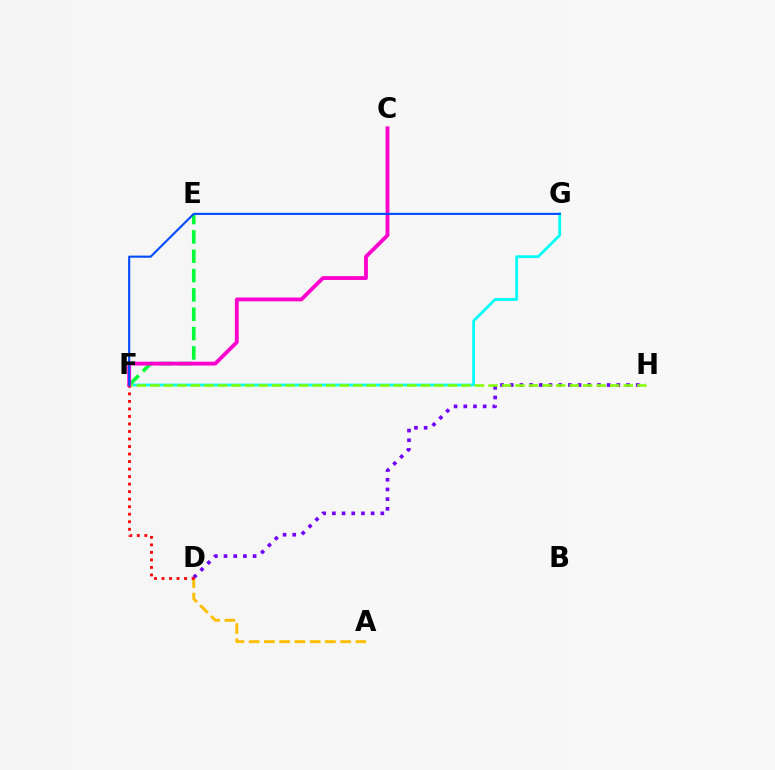{('F', 'G'): [{'color': '#00fff6', 'line_style': 'solid', 'thickness': 2.0}, {'color': '#004bff', 'line_style': 'solid', 'thickness': 1.52}], ('A', 'D'): [{'color': '#ffbd00', 'line_style': 'dashed', 'thickness': 2.07}], ('E', 'F'): [{'color': '#00ff39', 'line_style': 'dashed', 'thickness': 2.63}], ('D', 'H'): [{'color': '#7200ff', 'line_style': 'dotted', 'thickness': 2.63}], ('F', 'H'): [{'color': '#84ff00', 'line_style': 'dashed', 'thickness': 1.84}], ('D', 'F'): [{'color': '#ff0000', 'line_style': 'dotted', 'thickness': 2.04}], ('C', 'F'): [{'color': '#ff00cf', 'line_style': 'solid', 'thickness': 2.75}]}